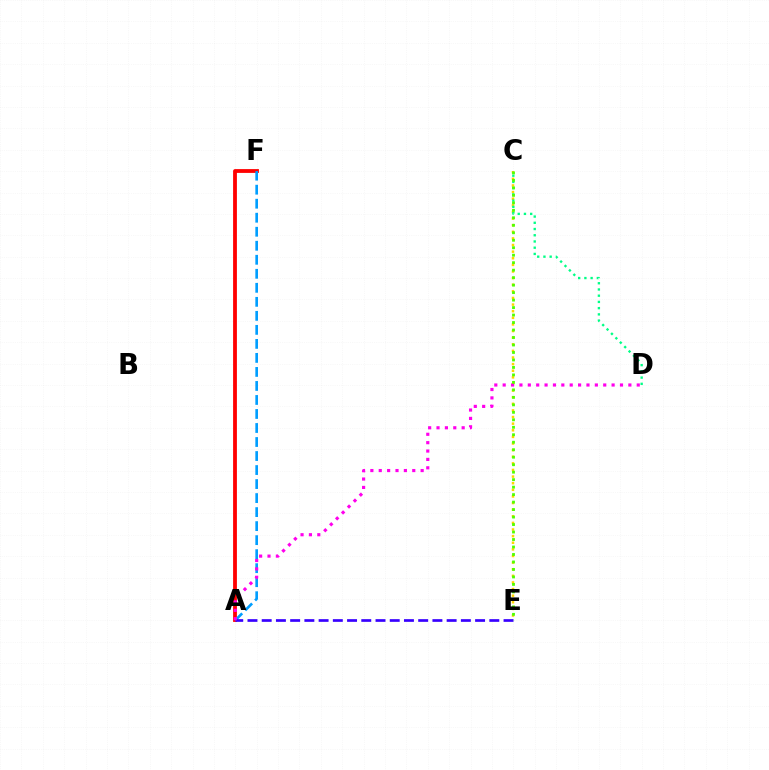{('C', 'E'): [{'color': '#ffd500', 'line_style': 'dotted', 'thickness': 1.8}, {'color': '#4fff00', 'line_style': 'dotted', 'thickness': 2.03}], ('A', 'F'): [{'color': '#ff0000', 'line_style': 'solid', 'thickness': 2.74}, {'color': '#009eff', 'line_style': 'dashed', 'thickness': 1.9}], ('C', 'D'): [{'color': '#00ff86', 'line_style': 'dotted', 'thickness': 1.69}], ('A', 'E'): [{'color': '#3700ff', 'line_style': 'dashed', 'thickness': 1.93}], ('A', 'D'): [{'color': '#ff00ed', 'line_style': 'dotted', 'thickness': 2.28}]}